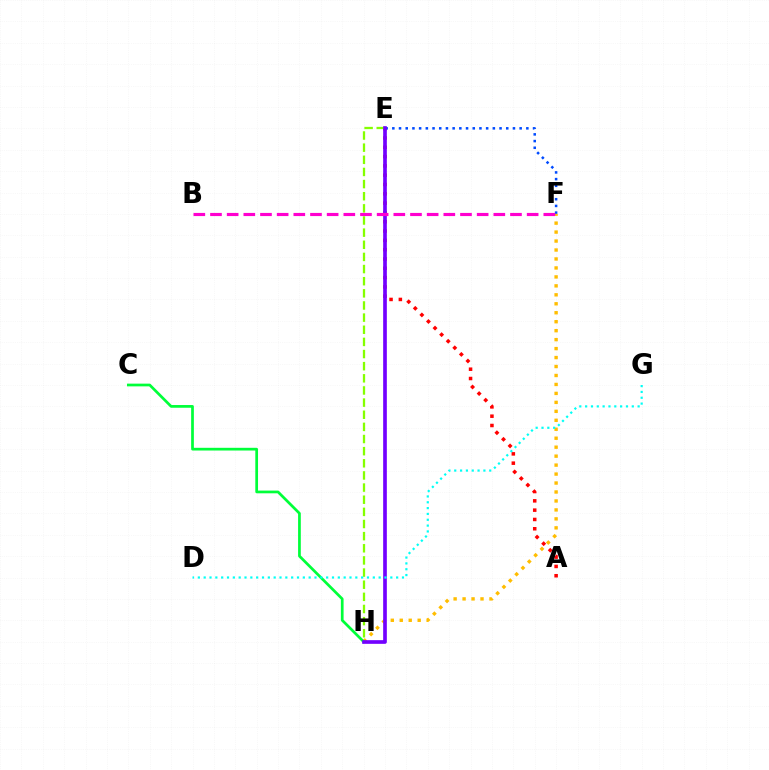{('A', 'E'): [{'color': '#ff0000', 'line_style': 'dotted', 'thickness': 2.53}], ('E', 'F'): [{'color': '#004bff', 'line_style': 'dotted', 'thickness': 1.82}], ('F', 'H'): [{'color': '#ffbd00', 'line_style': 'dotted', 'thickness': 2.44}], ('C', 'H'): [{'color': '#00ff39', 'line_style': 'solid', 'thickness': 1.96}], ('E', 'H'): [{'color': '#84ff00', 'line_style': 'dashed', 'thickness': 1.65}, {'color': '#7200ff', 'line_style': 'solid', 'thickness': 2.65}], ('D', 'G'): [{'color': '#00fff6', 'line_style': 'dotted', 'thickness': 1.58}], ('B', 'F'): [{'color': '#ff00cf', 'line_style': 'dashed', 'thickness': 2.26}]}